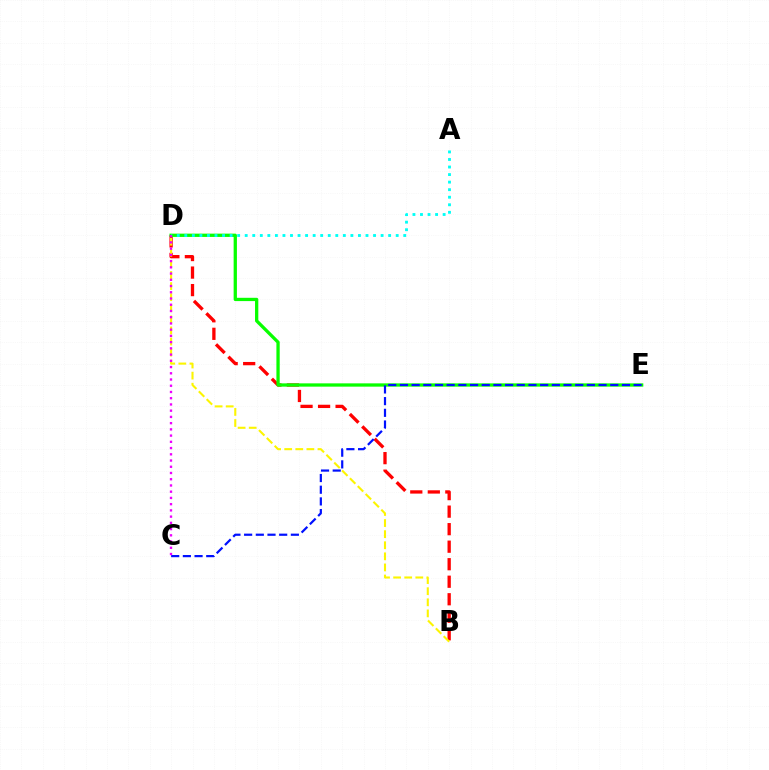{('B', 'D'): [{'color': '#ff0000', 'line_style': 'dashed', 'thickness': 2.38}, {'color': '#fcf500', 'line_style': 'dashed', 'thickness': 1.51}], ('D', 'E'): [{'color': '#08ff00', 'line_style': 'solid', 'thickness': 2.37}], ('C', 'E'): [{'color': '#0010ff', 'line_style': 'dashed', 'thickness': 1.59}], ('A', 'D'): [{'color': '#00fff6', 'line_style': 'dotted', 'thickness': 2.05}], ('C', 'D'): [{'color': '#ee00ff', 'line_style': 'dotted', 'thickness': 1.69}]}